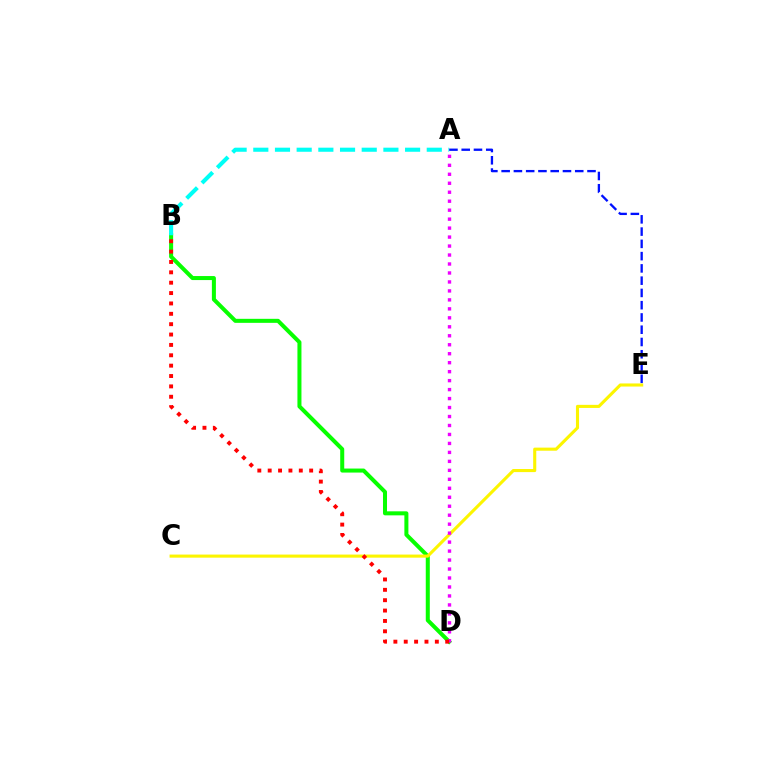{('B', 'D'): [{'color': '#08ff00', 'line_style': 'solid', 'thickness': 2.89}, {'color': '#ff0000', 'line_style': 'dotted', 'thickness': 2.82}], ('C', 'E'): [{'color': '#fcf500', 'line_style': 'solid', 'thickness': 2.23}], ('A', 'D'): [{'color': '#ee00ff', 'line_style': 'dotted', 'thickness': 2.44}], ('A', 'B'): [{'color': '#00fff6', 'line_style': 'dashed', 'thickness': 2.95}], ('A', 'E'): [{'color': '#0010ff', 'line_style': 'dashed', 'thickness': 1.67}]}